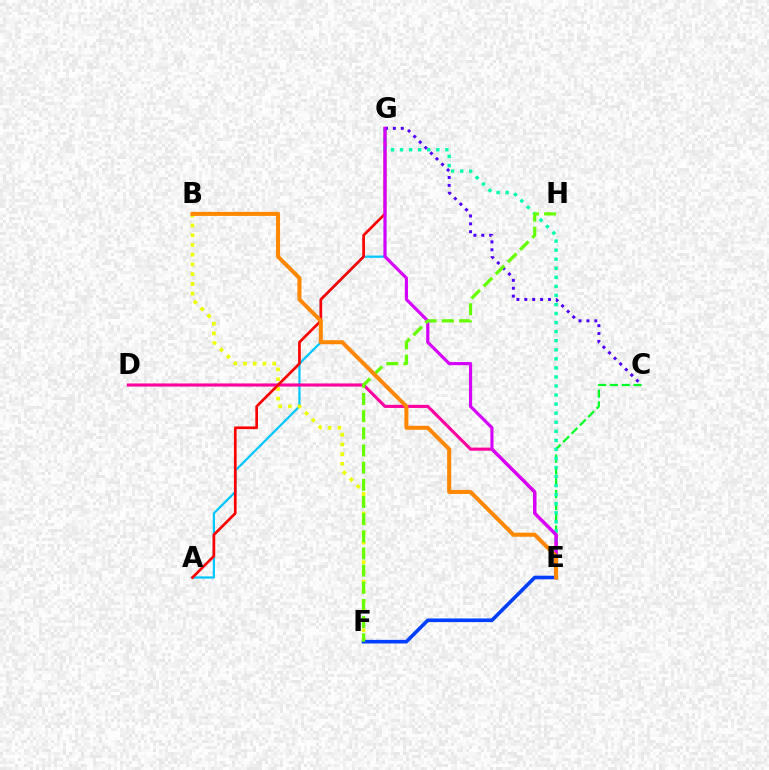{('C', 'E'): [{'color': '#00ff27', 'line_style': 'dashed', 'thickness': 1.61}], ('A', 'G'): [{'color': '#00c7ff', 'line_style': 'solid', 'thickness': 1.6}, {'color': '#ff0000', 'line_style': 'solid', 'thickness': 1.94}], ('D', 'E'): [{'color': '#ff00a0', 'line_style': 'solid', 'thickness': 2.24}], ('B', 'F'): [{'color': '#eeff00', 'line_style': 'dotted', 'thickness': 2.65}], ('E', 'G'): [{'color': '#00ffaf', 'line_style': 'dotted', 'thickness': 2.46}, {'color': '#d600ff', 'line_style': 'solid', 'thickness': 2.26}], ('E', 'F'): [{'color': '#003fff', 'line_style': 'solid', 'thickness': 2.6}], ('C', 'G'): [{'color': '#4f00ff', 'line_style': 'dotted', 'thickness': 2.14}], ('F', 'H'): [{'color': '#66ff00', 'line_style': 'dashed', 'thickness': 2.33}], ('B', 'E'): [{'color': '#ff8800', 'line_style': 'solid', 'thickness': 2.91}]}